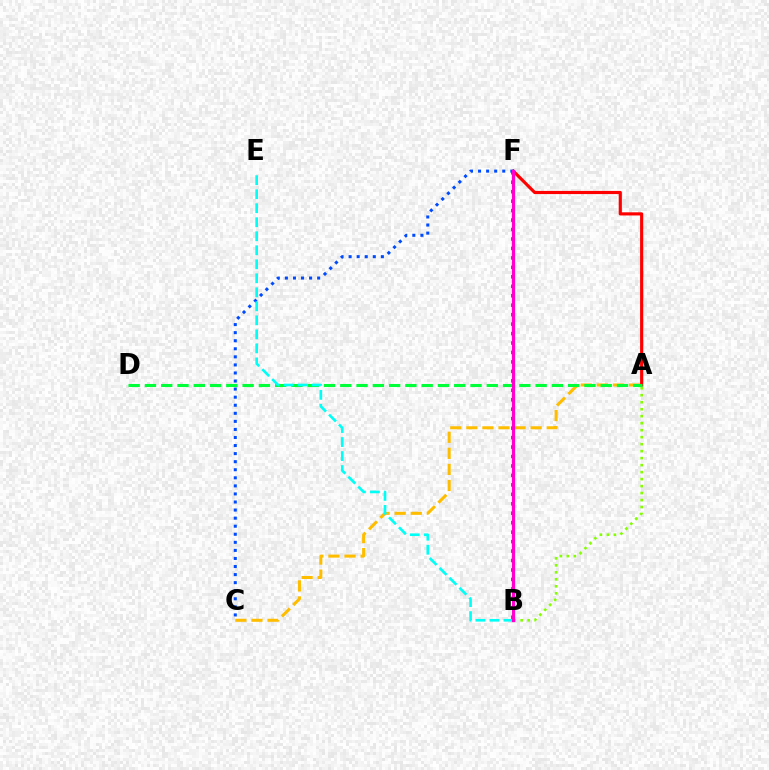{('A', 'C'): [{'color': '#ffbd00', 'line_style': 'dashed', 'thickness': 2.18}], ('B', 'F'): [{'color': '#7200ff', 'line_style': 'dotted', 'thickness': 2.57}, {'color': '#ff00cf', 'line_style': 'solid', 'thickness': 2.3}], ('A', 'F'): [{'color': '#ff0000', 'line_style': 'solid', 'thickness': 2.27}], ('A', 'B'): [{'color': '#84ff00', 'line_style': 'dotted', 'thickness': 1.9}], ('C', 'F'): [{'color': '#004bff', 'line_style': 'dotted', 'thickness': 2.19}], ('A', 'D'): [{'color': '#00ff39', 'line_style': 'dashed', 'thickness': 2.21}], ('B', 'E'): [{'color': '#00fff6', 'line_style': 'dashed', 'thickness': 1.9}]}